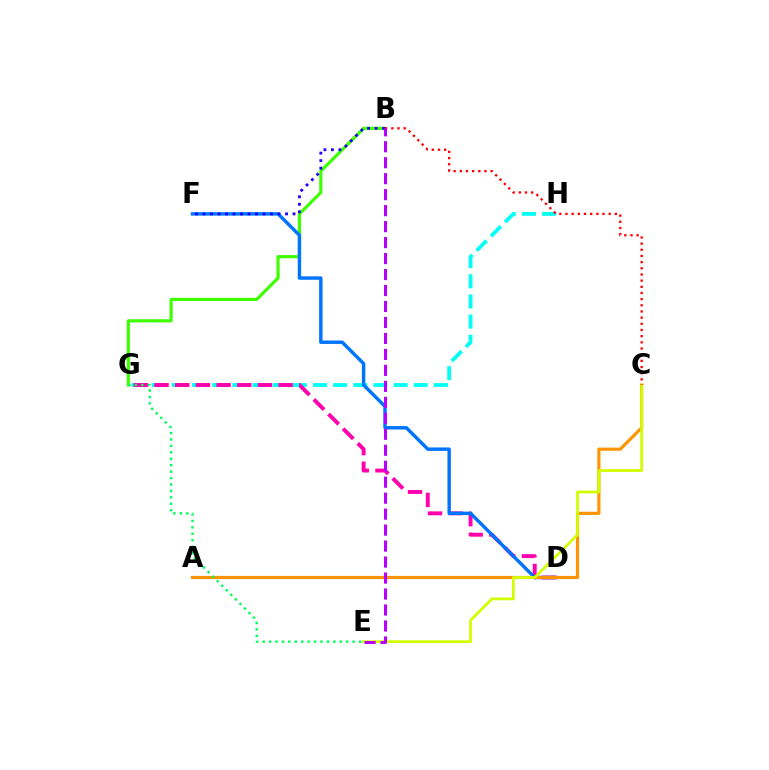{('G', 'H'): [{'color': '#00fff6', 'line_style': 'dashed', 'thickness': 2.74}], ('B', 'G'): [{'color': '#3dff00', 'line_style': 'solid', 'thickness': 2.27}], ('D', 'G'): [{'color': '#ff00ac', 'line_style': 'dashed', 'thickness': 2.81}], ('D', 'F'): [{'color': '#0074ff', 'line_style': 'solid', 'thickness': 2.46}], ('B', 'F'): [{'color': '#2500ff', 'line_style': 'dotted', 'thickness': 2.04}], ('A', 'C'): [{'color': '#ff9400', 'line_style': 'solid', 'thickness': 2.27}], ('C', 'E'): [{'color': '#d1ff00', 'line_style': 'solid', 'thickness': 1.99}], ('E', 'G'): [{'color': '#00ff5c', 'line_style': 'dotted', 'thickness': 1.75}], ('B', 'C'): [{'color': '#ff0000', 'line_style': 'dotted', 'thickness': 1.68}], ('B', 'E'): [{'color': '#b900ff', 'line_style': 'dashed', 'thickness': 2.17}]}